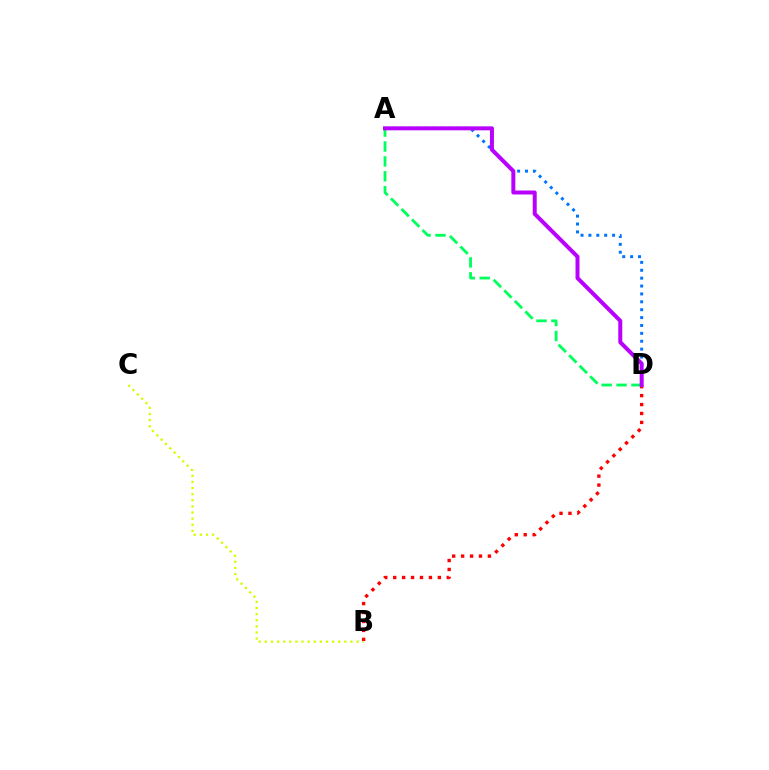{('A', 'D'): [{'color': '#0074ff', 'line_style': 'dotted', 'thickness': 2.14}, {'color': '#00ff5c', 'line_style': 'dashed', 'thickness': 2.02}, {'color': '#b900ff', 'line_style': 'solid', 'thickness': 2.87}], ('B', 'C'): [{'color': '#d1ff00', 'line_style': 'dotted', 'thickness': 1.66}], ('B', 'D'): [{'color': '#ff0000', 'line_style': 'dotted', 'thickness': 2.43}]}